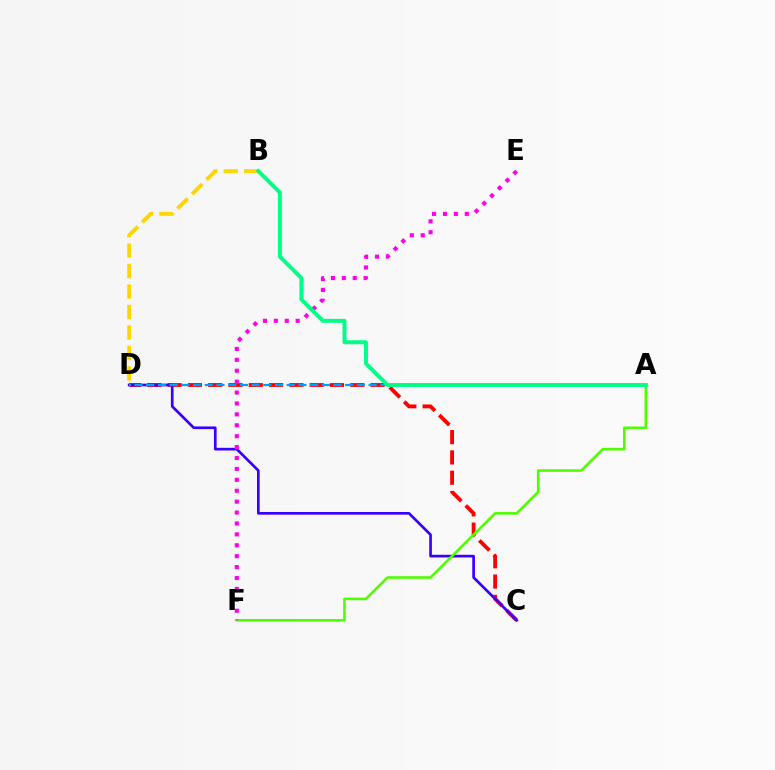{('B', 'D'): [{'color': '#ffd500', 'line_style': 'dashed', 'thickness': 2.78}], ('C', 'D'): [{'color': '#ff0000', 'line_style': 'dashed', 'thickness': 2.76}, {'color': '#3700ff', 'line_style': 'solid', 'thickness': 1.93}], ('A', 'F'): [{'color': '#4fff00', 'line_style': 'solid', 'thickness': 1.86}], ('E', 'F'): [{'color': '#ff00ed', 'line_style': 'dotted', 'thickness': 2.96}], ('A', 'D'): [{'color': '#009eff', 'line_style': 'dashed', 'thickness': 1.59}], ('A', 'B'): [{'color': '#00ff86', 'line_style': 'solid', 'thickness': 2.83}]}